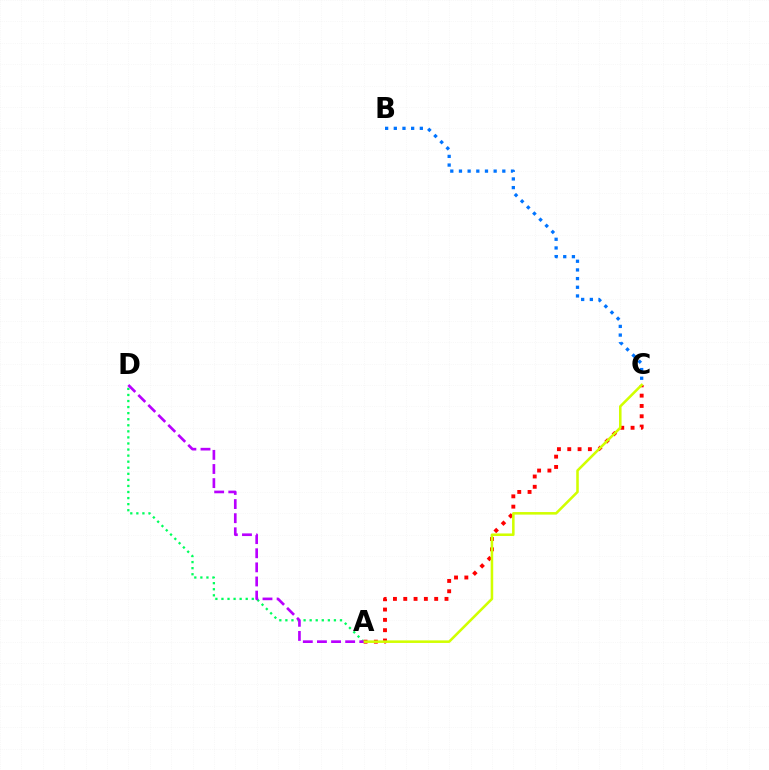{('A', 'D'): [{'color': '#00ff5c', 'line_style': 'dotted', 'thickness': 1.65}, {'color': '#b900ff', 'line_style': 'dashed', 'thickness': 1.92}], ('A', 'C'): [{'color': '#ff0000', 'line_style': 'dotted', 'thickness': 2.8}, {'color': '#d1ff00', 'line_style': 'solid', 'thickness': 1.84}], ('B', 'C'): [{'color': '#0074ff', 'line_style': 'dotted', 'thickness': 2.36}]}